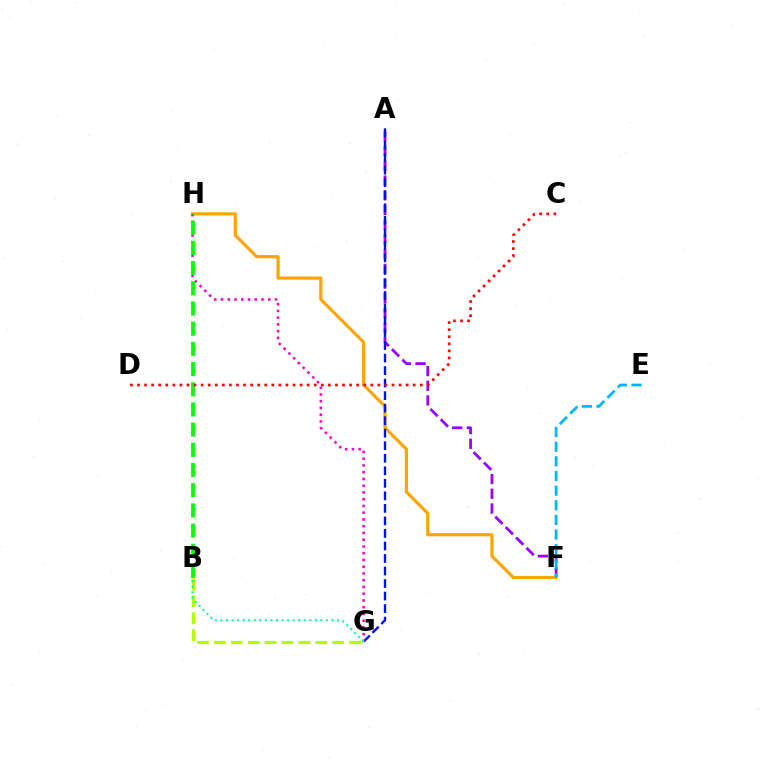{('B', 'G'): [{'color': '#b3ff00', 'line_style': 'dashed', 'thickness': 2.3}, {'color': '#00ff9d', 'line_style': 'dotted', 'thickness': 1.51}], ('A', 'F'): [{'color': '#9b00ff', 'line_style': 'dashed', 'thickness': 2.0}], ('F', 'H'): [{'color': '#ffa500', 'line_style': 'solid', 'thickness': 2.29}], ('E', 'F'): [{'color': '#00b5ff', 'line_style': 'dashed', 'thickness': 1.99}], ('A', 'G'): [{'color': '#0010ff', 'line_style': 'dashed', 'thickness': 1.7}], ('G', 'H'): [{'color': '#ff00bd', 'line_style': 'dotted', 'thickness': 1.83}], ('B', 'H'): [{'color': '#08ff00', 'line_style': 'dashed', 'thickness': 2.74}], ('C', 'D'): [{'color': '#ff0000', 'line_style': 'dotted', 'thickness': 1.92}]}